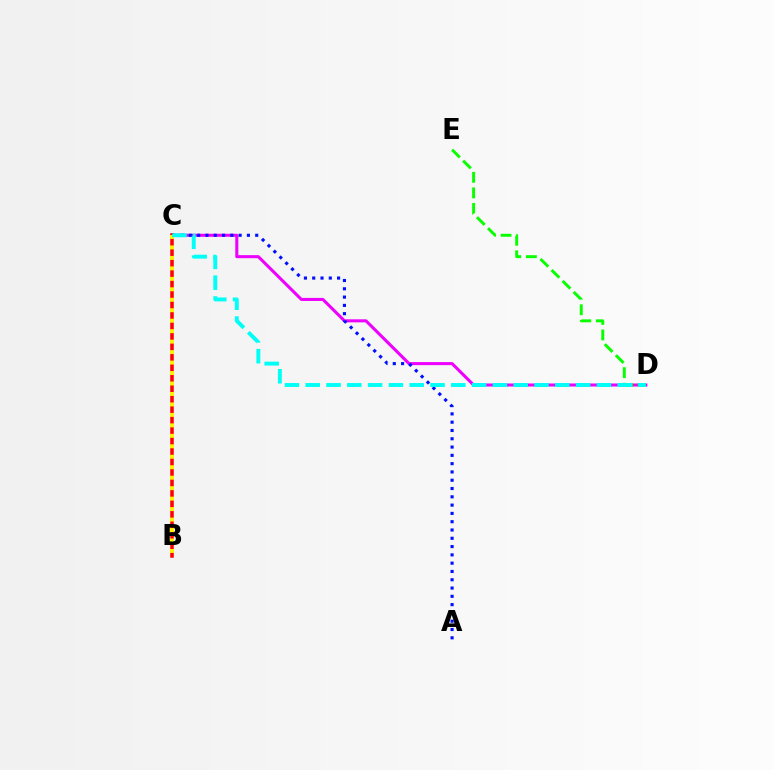{('C', 'D'): [{'color': '#ee00ff', 'line_style': 'solid', 'thickness': 2.2}, {'color': '#00fff6', 'line_style': 'dashed', 'thickness': 2.83}], ('D', 'E'): [{'color': '#08ff00', 'line_style': 'dashed', 'thickness': 2.11}], ('B', 'C'): [{'color': '#ff0000', 'line_style': 'solid', 'thickness': 2.54}, {'color': '#fcf500', 'line_style': 'dotted', 'thickness': 2.84}], ('A', 'C'): [{'color': '#0010ff', 'line_style': 'dotted', 'thickness': 2.25}]}